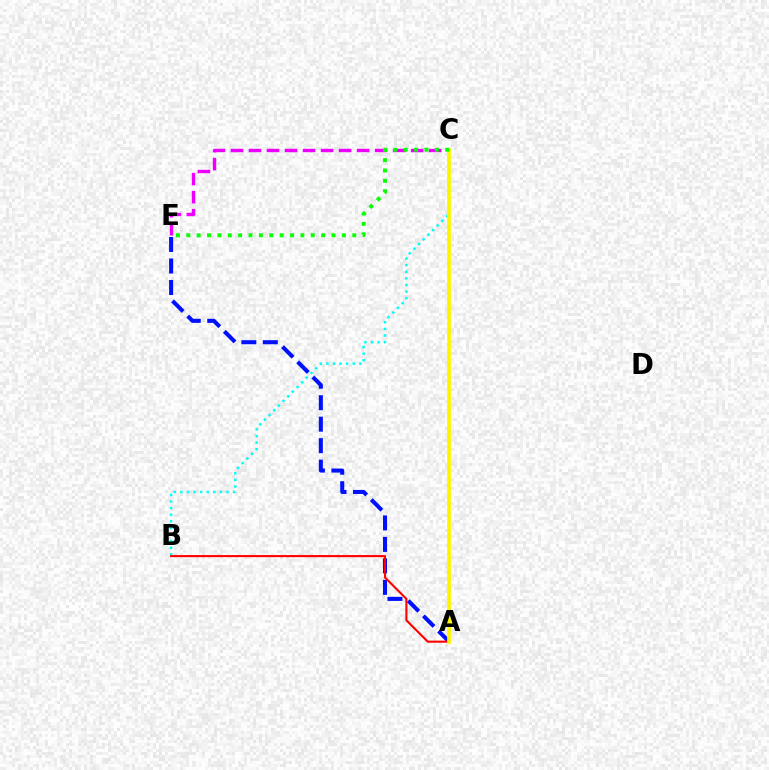{('B', 'C'): [{'color': '#00fff6', 'line_style': 'dotted', 'thickness': 1.79}], ('A', 'E'): [{'color': '#0010ff', 'line_style': 'dashed', 'thickness': 2.92}], ('C', 'E'): [{'color': '#ee00ff', 'line_style': 'dashed', 'thickness': 2.45}, {'color': '#08ff00', 'line_style': 'dotted', 'thickness': 2.82}], ('A', 'B'): [{'color': '#ff0000', 'line_style': 'solid', 'thickness': 1.51}], ('A', 'C'): [{'color': '#fcf500', 'line_style': 'solid', 'thickness': 2.68}]}